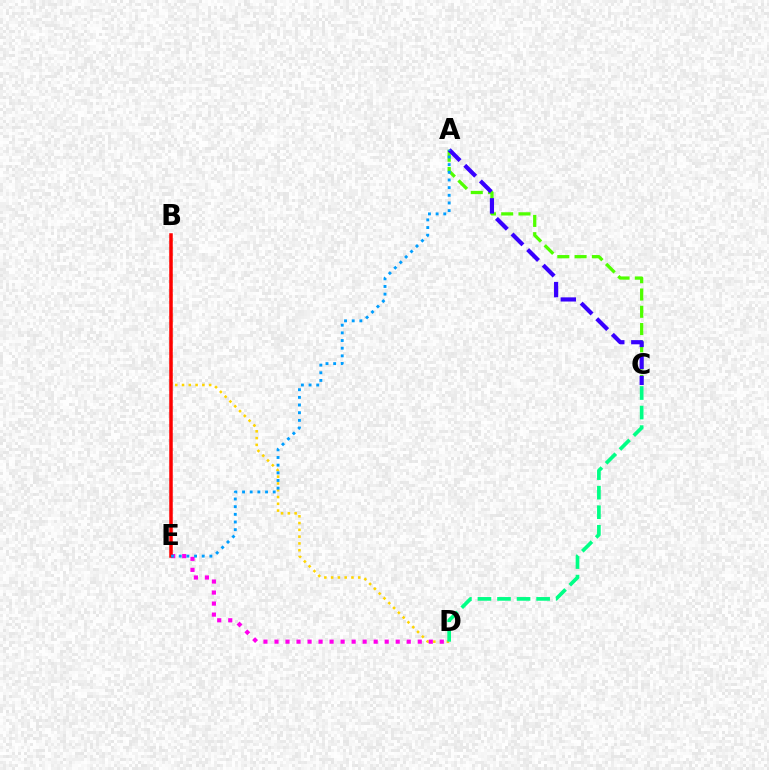{('A', 'C'): [{'color': '#4fff00', 'line_style': 'dashed', 'thickness': 2.35}, {'color': '#3700ff', 'line_style': 'dashed', 'thickness': 3.0}], ('B', 'D'): [{'color': '#ffd500', 'line_style': 'dotted', 'thickness': 1.84}], ('D', 'E'): [{'color': '#ff00ed', 'line_style': 'dotted', 'thickness': 2.99}], ('B', 'E'): [{'color': '#ff0000', 'line_style': 'solid', 'thickness': 2.53}], ('A', 'E'): [{'color': '#009eff', 'line_style': 'dotted', 'thickness': 2.08}], ('C', 'D'): [{'color': '#00ff86', 'line_style': 'dashed', 'thickness': 2.66}]}